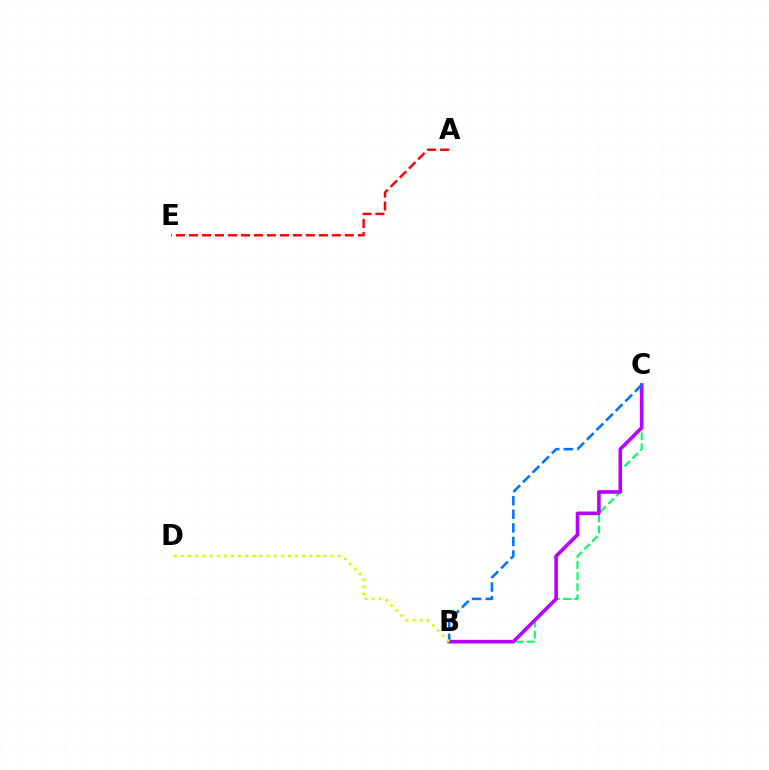{('A', 'E'): [{'color': '#ff0000', 'line_style': 'dashed', 'thickness': 1.76}], ('B', 'C'): [{'color': '#00ff5c', 'line_style': 'dashed', 'thickness': 1.51}, {'color': '#b900ff', 'line_style': 'solid', 'thickness': 2.61}, {'color': '#0074ff', 'line_style': 'dashed', 'thickness': 1.85}], ('B', 'D'): [{'color': '#d1ff00', 'line_style': 'dotted', 'thickness': 1.94}]}